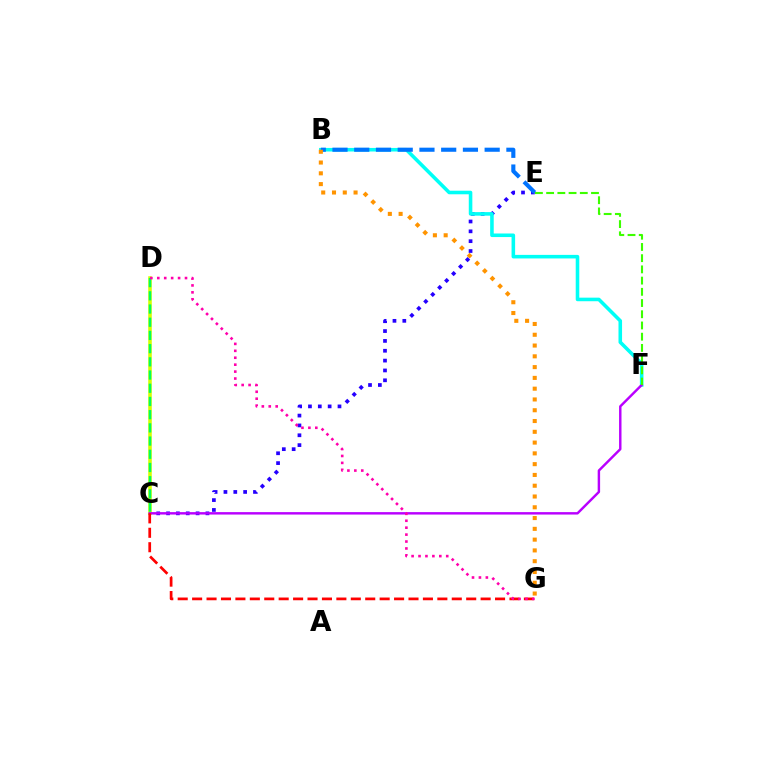{('C', 'E'): [{'color': '#2500ff', 'line_style': 'dotted', 'thickness': 2.68}], ('B', 'F'): [{'color': '#00fff6', 'line_style': 'solid', 'thickness': 2.57}], ('B', 'E'): [{'color': '#0074ff', 'line_style': 'dashed', 'thickness': 2.95}], ('B', 'G'): [{'color': '#ff9400', 'line_style': 'dotted', 'thickness': 2.93}], ('C', 'D'): [{'color': '#d1ff00', 'line_style': 'solid', 'thickness': 2.56}, {'color': '#00ff5c', 'line_style': 'dashed', 'thickness': 1.79}], ('C', 'F'): [{'color': '#b900ff', 'line_style': 'solid', 'thickness': 1.75}], ('C', 'G'): [{'color': '#ff0000', 'line_style': 'dashed', 'thickness': 1.96}], ('D', 'G'): [{'color': '#ff00ac', 'line_style': 'dotted', 'thickness': 1.88}], ('E', 'F'): [{'color': '#3dff00', 'line_style': 'dashed', 'thickness': 1.52}]}